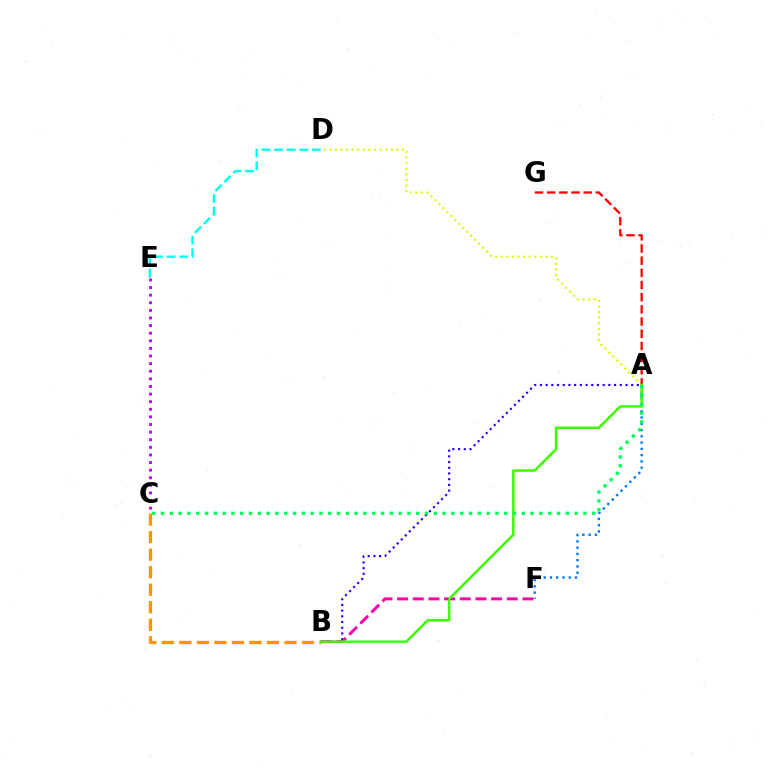{('C', 'E'): [{'color': '#b900ff', 'line_style': 'dotted', 'thickness': 2.07}], ('D', 'E'): [{'color': '#00fff6', 'line_style': 'dashed', 'thickness': 1.71}], ('B', 'F'): [{'color': '#ff00ac', 'line_style': 'dashed', 'thickness': 2.13}], ('B', 'C'): [{'color': '#ff9400', 'line_style': 'dashed', 'thickness': 2.38}], ('A', 'D'): [{'color': '#d1ff00', 'line_style': 'dotted', 'thickness': 1.52}], ('A', 'F'): [{'color': '#0074ff', 'line_style': 'dotted', 'thickness': 1.7}], ('A', 'B'): [{'color': '#2500ff', 'line_style': 'dotted', 'thickness': 1.55}, {'color': '#3dff00', 'line_style': 'solid', 'thickness': 1.8}], ('A', 'G'): [{'color': '#ff0000', 'line_style': 'dashed', 'thickness': 1.65}], ('A', 'C'): [{'color': '#00ff5c', 'line_style': 'dotted', 'thickness': 2.39}]}